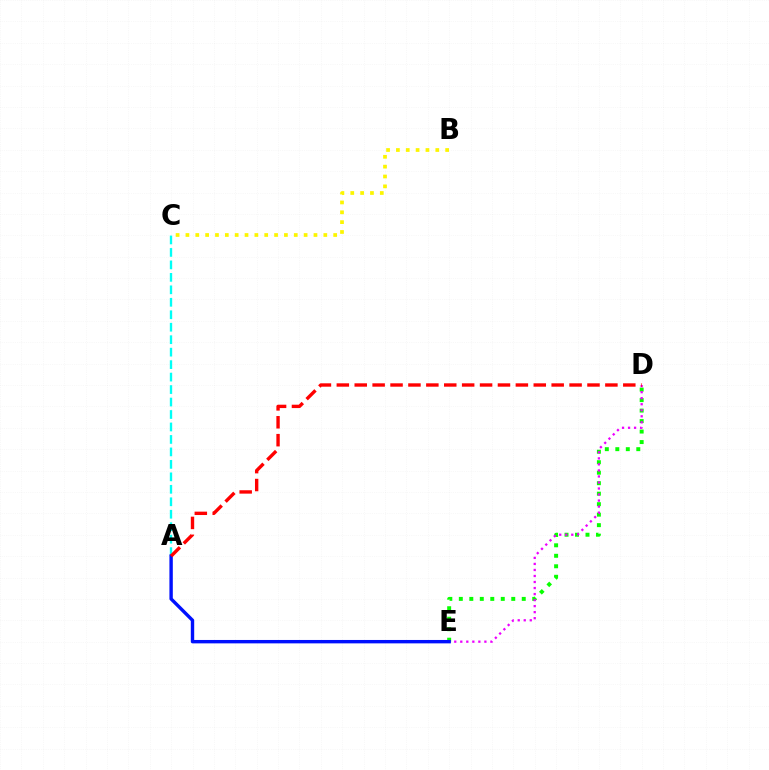{('B', 'C'): [{'color': '#fcf500', 'line_style': 'dotted', 'thickness': 2.68}], ('A', 'C'): [{'color': '#00fff6', 'line_style': 'dashed', 'thickness': 1.69}], ('D', 'E'): [{'color': '#08ff00', 'line_style': 'dotted', 'thickness': 2.85}, {'color': '#ee00ff', 'line_style': 'dotted', 'thickness': 1.64}], ('A', 'E'): [{'color': '#0010ff', 'line_style': 'solid', 'thickness': 2.45}], ('A', 'D'): [{'color': '#ff0000', 'line_style': 'dashed', 'thickness': 2.43}]}